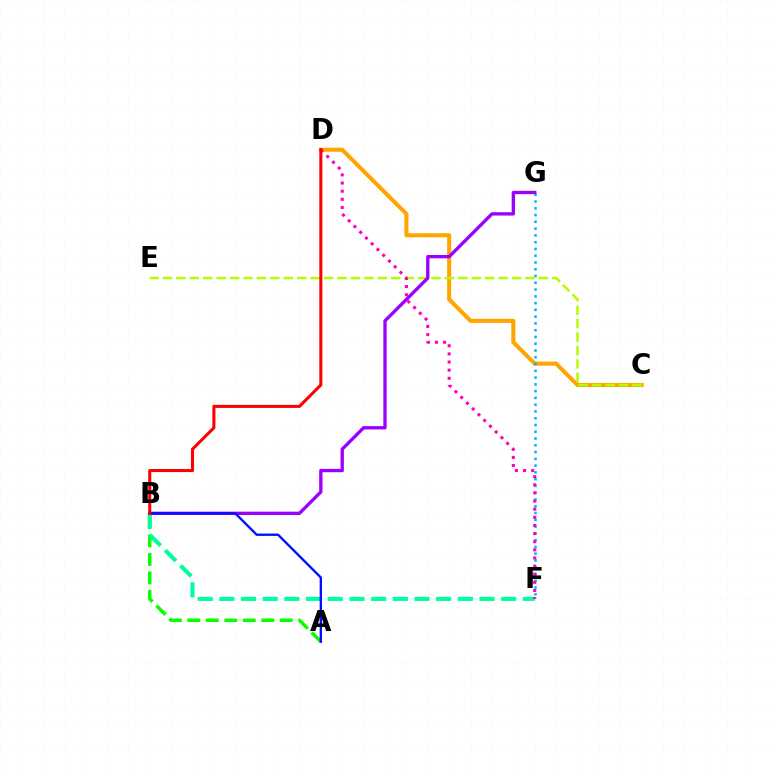{('C', 'D'): [{'color': '#ffa500', 'line_style': 'solid', 'thickness': 2.93}], ('A', 'B'): [{'color': '#08ff00', 'line_style': 'dashed', 'thickness': 2.51}, {'color': '#0010ff', 'line_style': 'solid', 'thickness': 1.69}], ('F', 'G'): [{'color': '#00b5ff', 'line_style': 'dotted', 'thickness': 1.84}], ('C', 'E'): [{'color': '#b3ff00', 'line_style': 'dashed', 'thickness': 1.82}], ('B', 'F'): [{'color': '#00ff9d', 'line_style': 'dashed', 'thickness': 2.95}], ('D', 'F'): [{'color': '#ff00bd', 'line_style': 'dotted', 'thickness': 2.21}], ('B', 'G'): [{'color': '#9b00ff', 'line_style': 'solid', 'thickness': 2.4}], ('B', 'D'): [{'color': '#ff0000', 'line_style': 'solid', 'thickness': 2.2}]}